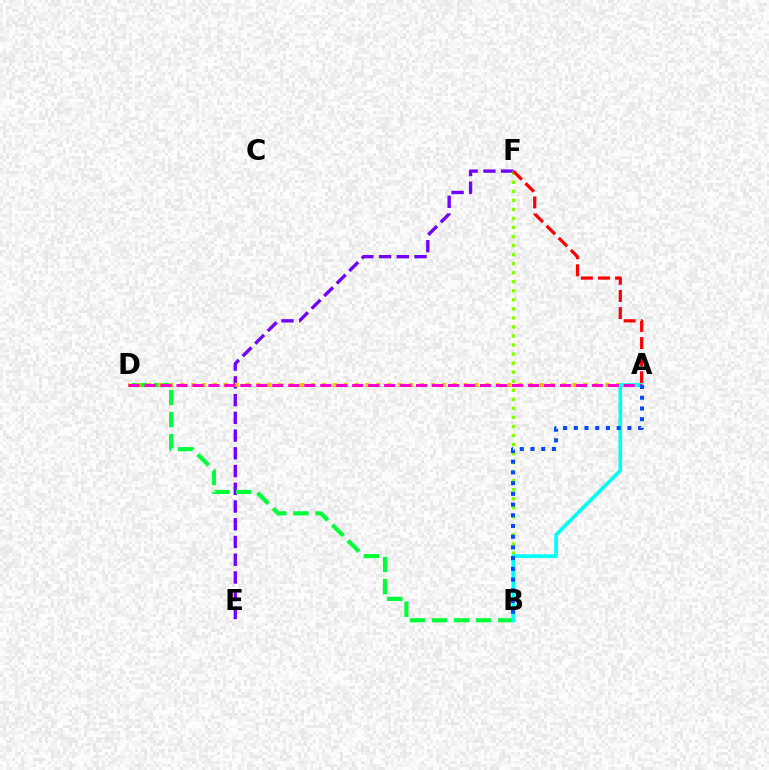{('E', 'F'): [{'color': '#7200ff', 'line_style': 'dashed', 'thickness': 2.41}], ('B', 'F'): [{'color': '#84ff00', 'line_style': 'dotted', 'thickness': 2.46}], ('B', 'D'): [{'color': '#00ff39', 'line_style': 'dashed', 'thickness': 3.0}], ('A', 'F'): [{'color': '#ff0000', 'line_style': 'dashed', 'thickness': 2.32}], ('A', 'D'): [{'color': '#ffbd00', 'line_style': 'dotted', 'thickness': 2.96}, {'color': '#ff00cf', 'line_style': 'dashed', 'thickness': 2.17}], ('A', 'B'): [{'color': '#00fff6', 'line_style': 'solid', 'thickness': 2.64}, {'color': '#004bff', 'line_style': 'dotted', 'thickness': 2.91}]}